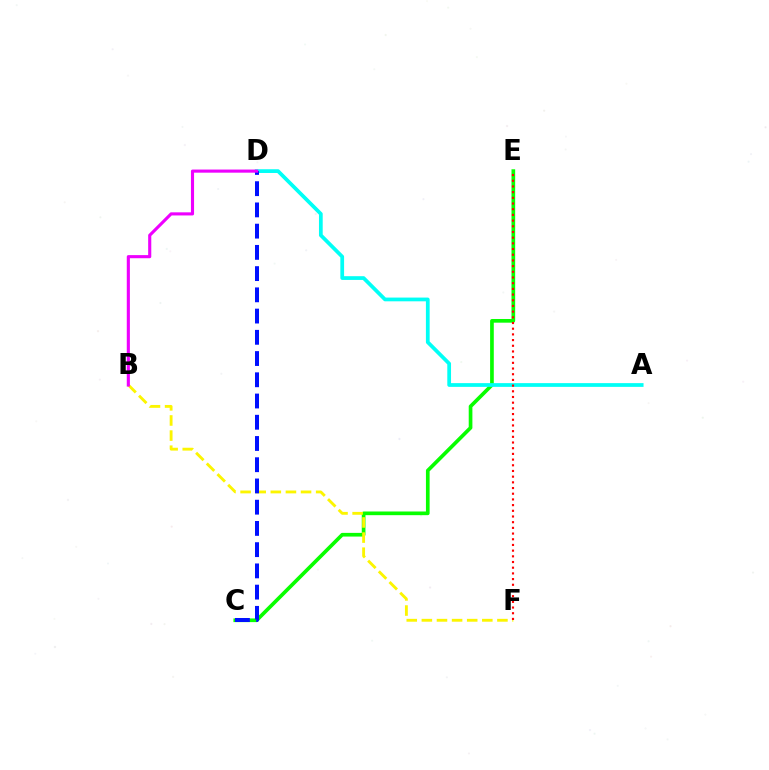{('C', 'E'): [{'color': '#08ff00', 'line_style': 'solid', 'thickness': 2.65}], ('A', 'D'): [{'color': '#00fff6', 'line_style': 'solid', 'thickness': 2.69}], ('B', 'F'): [{'color': '#fcf500', 'line_style': 'dashed', 'thickness': 2.05}], ('C', 'D'): [{'color': '#0010ff', 'line_style': 'dashed', 'thickness': 2.88}], ('B', 'D'): [{'color': '#ee00ff', 'line_style': 'solid', 'thickness': 2.24}], ('E', 'F'): [{'color': '#ff0000', 'line_style': 'dotted', 'thickness': 1.55}]}